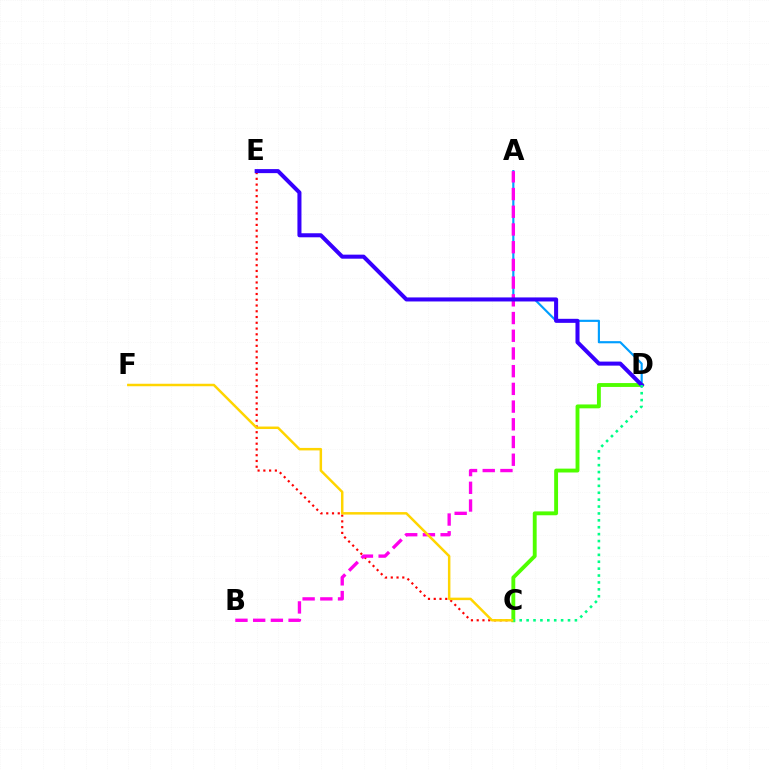{('A', 'D'): [{'color': '#009eff', 'line_style': 'solid', 'thickness': 1.55}], ('C', 'E'): [{'color': '#ff0000', 'line_style': 'dotted', 'thickness': 1.56}], ('C', 'D'): [{'color': '#4fff00', 'line_style': 'solid', 'thickness': 2.79}, {'color': '#00ff86', 'line_style': 'dotted', 'thickness': 1.87}], ('A', 'B'): [{'color': '#ff00ed', 'line_style': 'dashed', 'thickness': 2.41}], ('D', 'E'): [{'color': '#3700ff', 'line_style': 'solid', 'thickness': 2.91}], ('C', 'F'): [{'color': '#ffd500', 'line_style': 'solid', 'thickness': 1.79}]}